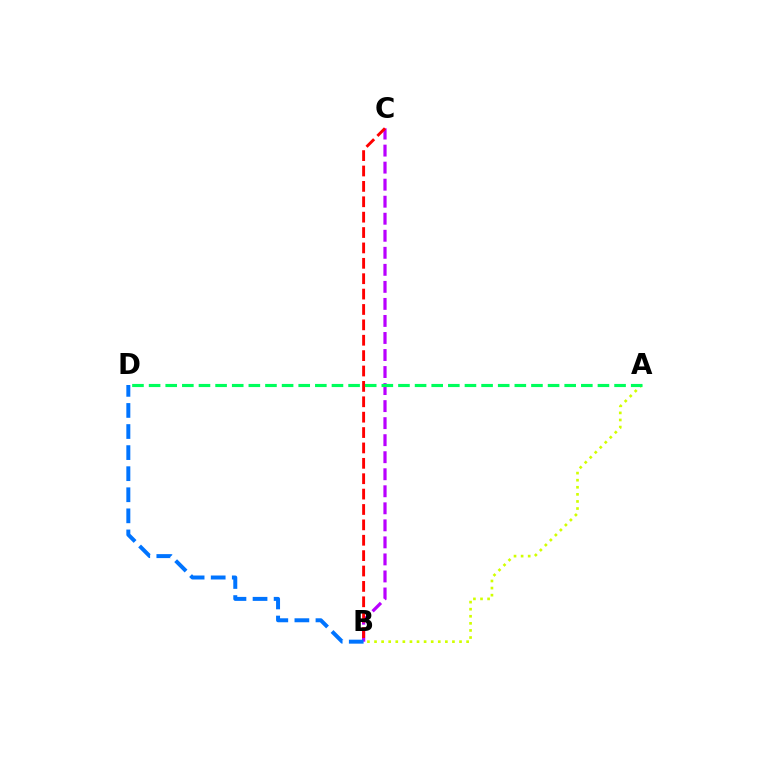{('B', 'C'): [{'color': '#b900ff', 'line_style': 'dashed', 'thickness': 2.31}, {'color': '#ff0000', 'line_style': 'dashed', 'thickness': 2.09}], ('A', 'B'): [{'color': '#d1ff00', 'line_style': 'dotted', 'thickness': 1.92}], ('B', 'D'): [{'color': '#0074ff', 'line_style': 'dashed', 'thickness': 2.86}], ('A', 'D'): [{'color': '#00ff5c', 'line_style': 'dashed', 'thickness': 2.26}]}